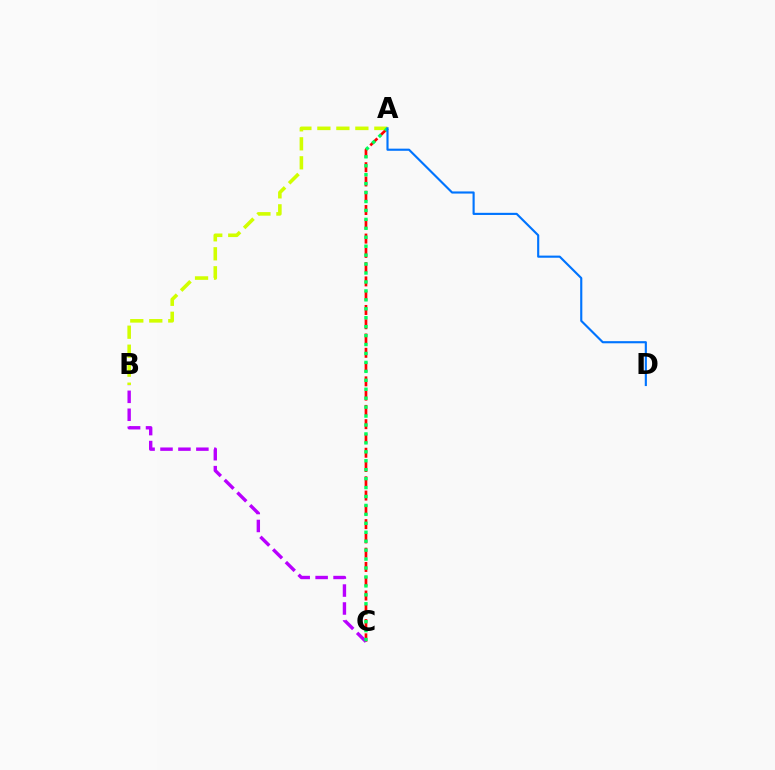{('A', 'C'): [{'color': '#ff0000', 'line_style': 'dashed', 'thickness': 1.94}, {'color': '#00ff5c', 'line_style': 'dotted', 'thickness': 2.43}], ('B', 'C'): [{'color': '#b900ff', 'line_style': 'dashed', 'thickness': 2.44}], ('A', 'B'): [{'color': '#d1ff00', 'line_style': 'dashed', 'thickness': 2.58}], ('A', 'D'): [{'color': '#0074ff', 'line_style': 'solid', 'thickness': 1.54}]}